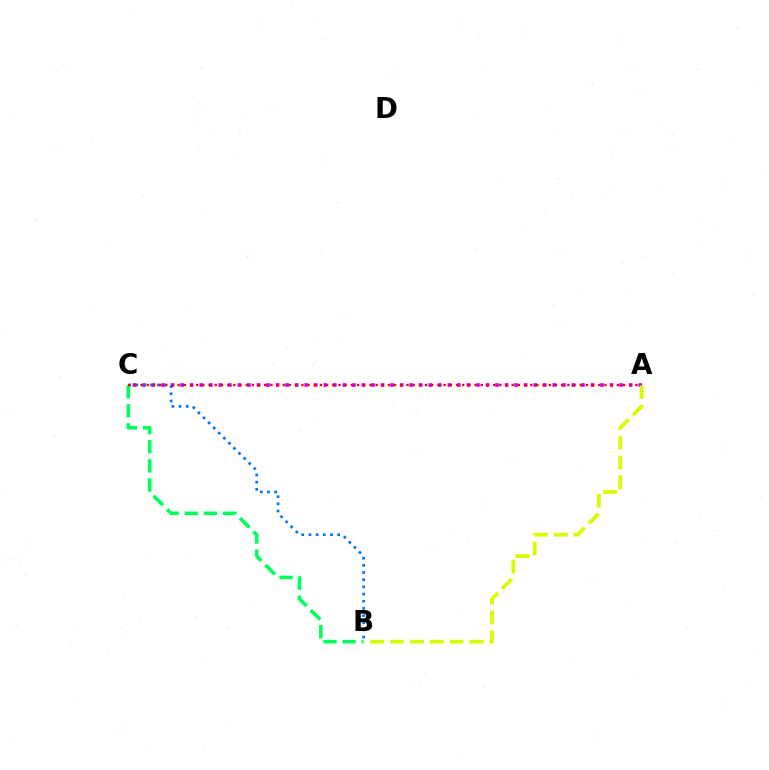{('A', 'C'): [{'color': '#b900ff', 'line_style': 'dotted', 'thickness': 2.59}, {'color': '#ff0000', 'line_style': 'dotted', 'thickness': 1.68}], ('B', 'C'): [{'color': '#0074ff', 'line_style': 'dotted', 'thickness': 1.95}, {'color': '#00ff5c', 'line_style': 'dashed', 'thickness': 2.6}], ('A', 'B'): [{'color': '#d1ff00', 'line_style': 'dashed', 'thickness': 2.7}]}